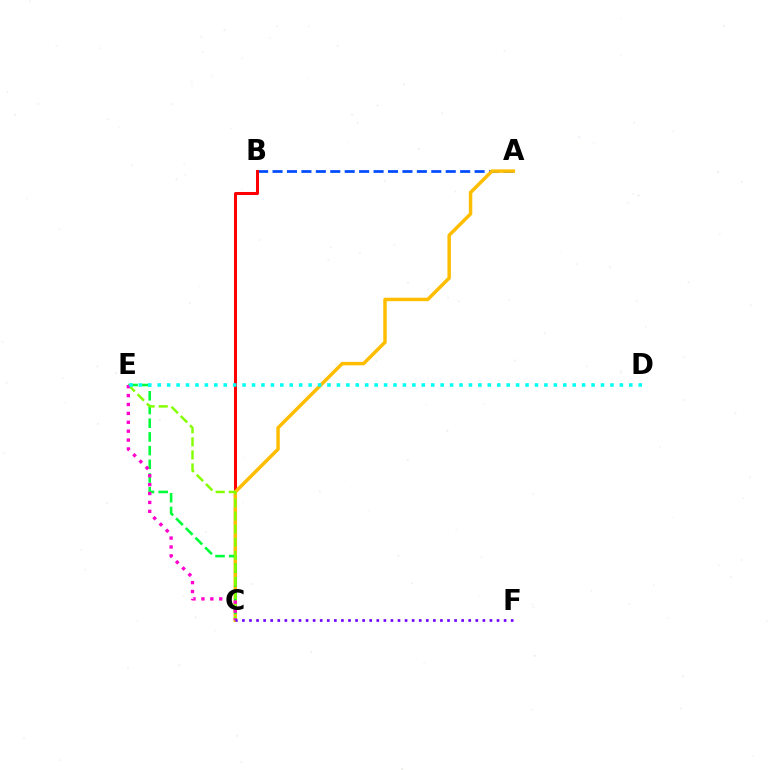{('A', 'B'): [{'color': '#004bff', 'line_style': 'dashed', 'thickness': 1.96}], ('B', 'C'): [{'color': '#ff0000', 'line_style': 'solid', 'thickness': 2.18}], ('A', 'C'): [{'color': '#ffbd00', 'line_style': 'solid', 'thickness': 2.49}], ('C', 'E'): [{'color': '#00ff39', 'line_style': 'dashed', 'thickness': 1.86}, {'color': '#84ff00', 'line_style': 'dashed', 'thickness': 1.77}, {'color': '#ff00cf', 'line_style': 'dotted', 'thickness': 2.42}], ('C', 'F'): [{'color': '#7200ff', 'line_style': 'dotted', 'thickness': 1.92}], ('D', 'E'): [{'color': '#00fff6', 'line_style': 'dotted', 'thickness': 2.56}]}